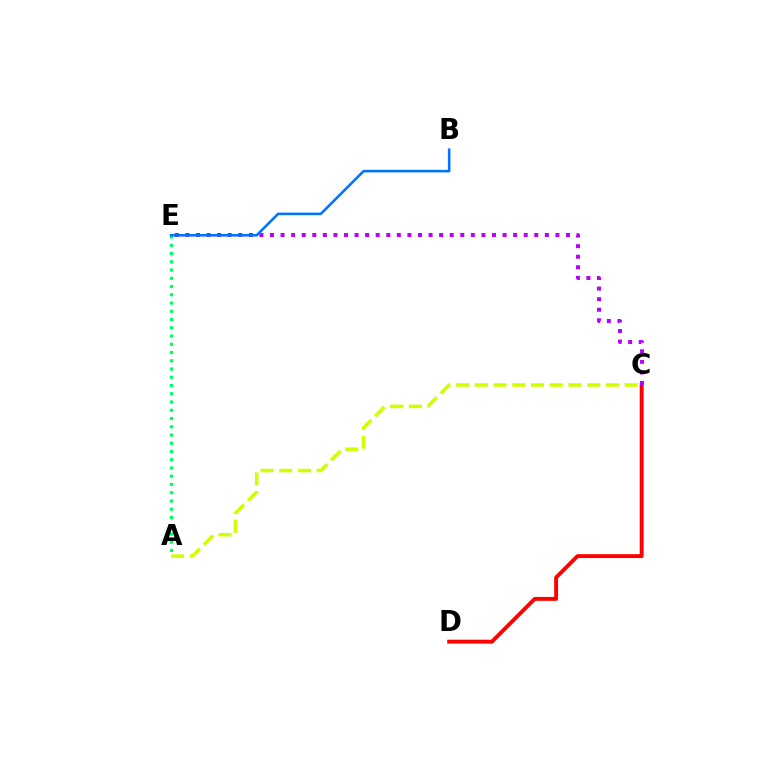{('A', 'C'): [{'color': '#d1ff00', 'line_style': 'dashed', 'thickness': 2.54}], ('A', 'E'): [{'color': '#00ff5c', 'line_style': 'dotted', 'thickness': 2.24}], ('C', 'D'): [{'color': '#ff0000', 'line_style': 'solid', 'thickness': 2.8}], ('C', 'E'): [{'color': '#b900ff', 'line_style': 'dotted', 'thickness': 2.87}], ('B', 'E'): [{'color': '#0074ff', 'line_style': 'solid', 'thickness': 1.86}]}